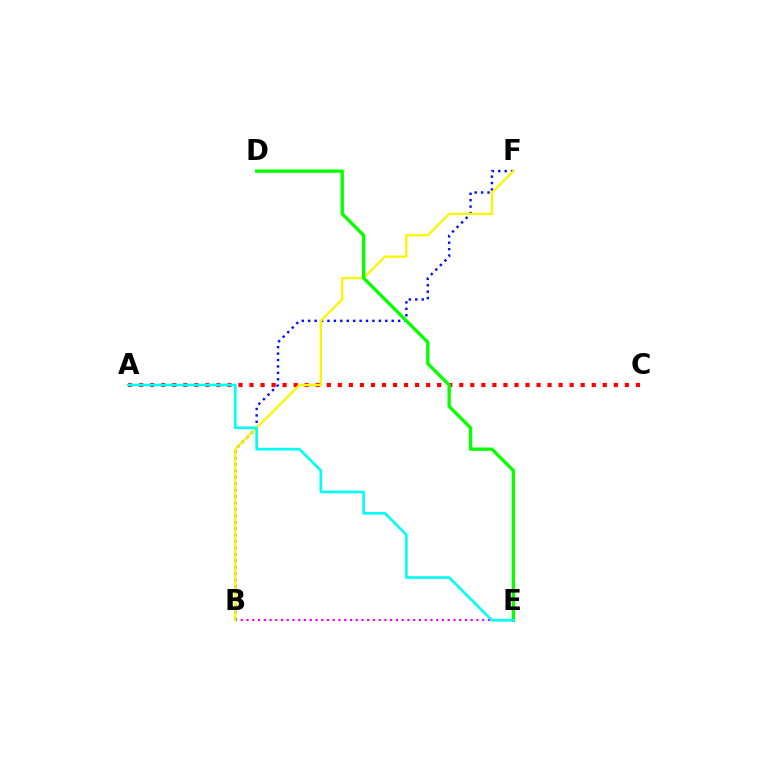{('B', 'E'): [{'color': '#ee00ff', 'line_style': 'dotted', 'thickness': 1.56}], ('B', 'F'): [{'color': '#0010ff', 'line_style': 'dotted', 'thickness': 1.75}, {'color': '#fcf500', 'line_style': 'solid', 'thickness': 1.65}], ('A', 'C'): [{'color': '#ff0000', 'line_style': 'dotted', 'thickness': 3.0}], ('D', 'E'): [{'color': '#08ff00', 'line_style': 'solid', 'thickness': 2.41}], ('A', 'E'): [{'color': '#00fff6', 'line_style': 'solid', 'thickness': 1.93}]}